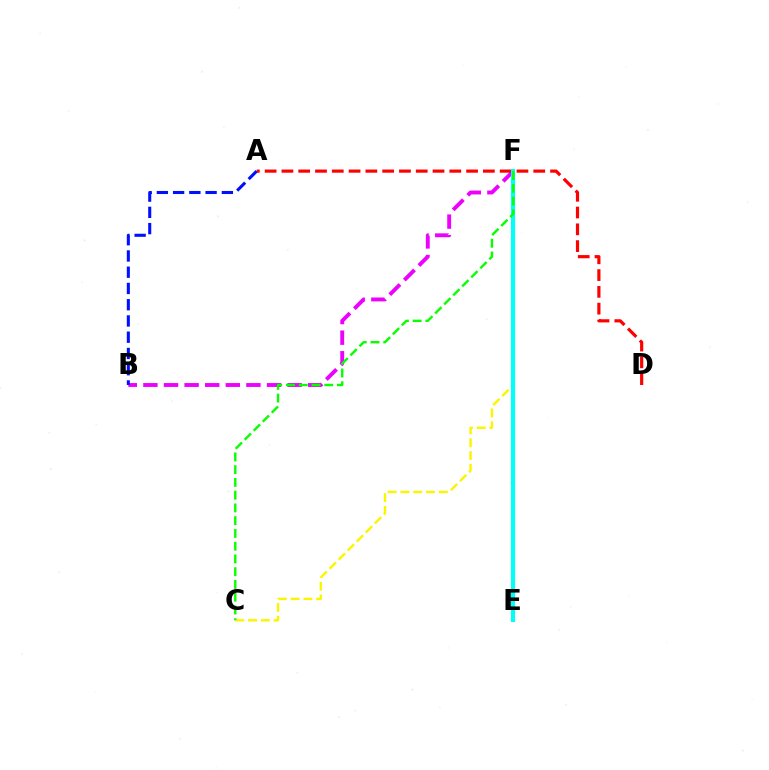{('B', 'F'): [{'color': '#ee00ff', 'line_style': 'dashed', 'thickness': 2.8}], ('A', 'D'): [{'color': '#ff0000', 'line_style': 'dashed', 'thickness': 2.28}], ('C', 'F'): [{'color': '#fcf500', 'line_style': 'dashed', 'thickness': 1.74}, {'color': '#08ff00', 'line_style': 'dashed', 'thickness': 1.73}], ('E', 'F'): [{'color': '#00fff6', 'line_style': 'solid', 'thickness': 2.96}], ('A', 'B'): [{'color': '#0010ff', 'line_style': 'dashed', 'thickness': 2.21}]}